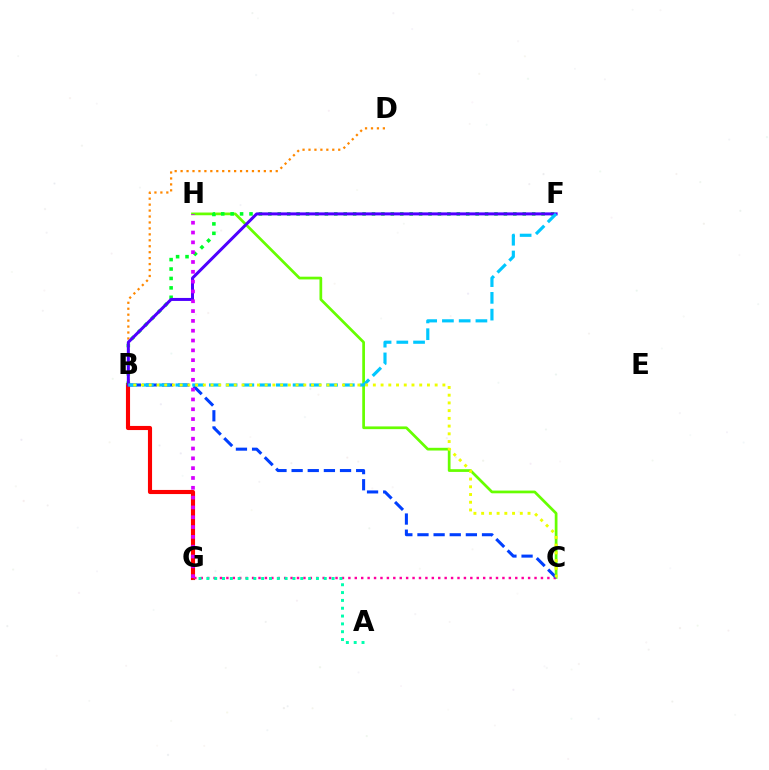{('C', 'H'): [{'color': '#66ff00', 'line_style': 'solid', 'thickness': 1.96}], ('B', 'G'): [{'color': '#ff0000', 'line_style': 'solid', 'thickness': 2.96}], ('C', 'G'): [{'color': '#ff00a0', 'line_style': 'dotted', 'thickness': 1.74}], ('B', 'F'): [{'color': '#00ff27', 'line_style': 'dotted', 'thickness': 2.56}, {'color': '#4f00ff', 'line_style': 'solid', 'thickness': 2.16}, {'color': '#00c7ff', 'line_style': 'dashed', 'thickness': 2.28}], ('A', 'G'): [{'color': '#00ffaf', 'line_style': 'dotted', 'thickness': 2.13}], ('B', 'C'): [{'color': '#003fff', 'line_style': 'dashed', 'thickness': 2.19}, {'color': '#eeff00', 'line_style': 'dotted', 'thickness': 2.1}], ('B', 'D'): [{'color': '#ff8800', 'line_style': 'dotted', 'thickness': 1.62}], ('G', 'H'): [{'color': '#d600ff', 'line_style': 'dotted', 'thickness': 2.67}]}